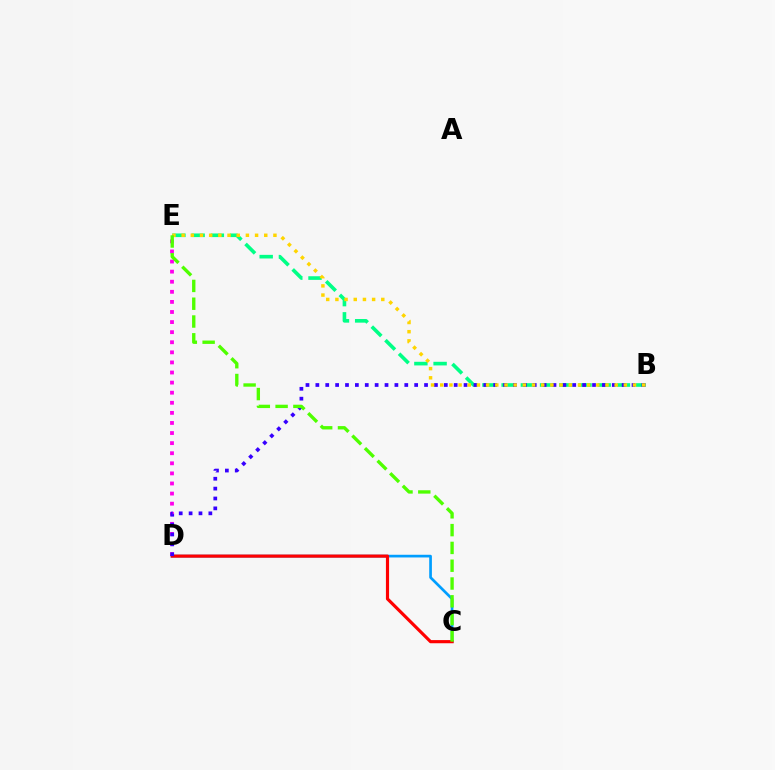{('B', 'E'): [{'color': '#00ff86', 'line_style': 'dashed', 'thickness': 2.61}, {'color': '#ffd500', 'line_style': 'dotted', 'thickness': 2.49}], ('C', 'D'): [{'color': '#009eff', 'line_style': 'solid', 'thickness': 1.93}, {'color': '#ff0000', 'line_style': 'solid', 'thickness': 2.27}], ('D', 'E'): [{'color': '#ff00ed', 'line_style': 'dotted', 'thickness': 2.74}], ('B', 'D'): [{'color': '#3700ff', 'line_style': 'dotted', 'thickness': 2.68}], ('C', 'E'): [{'color': '#4fff00', 'line_style': 'dashed', 'thickness': 2.42}]}